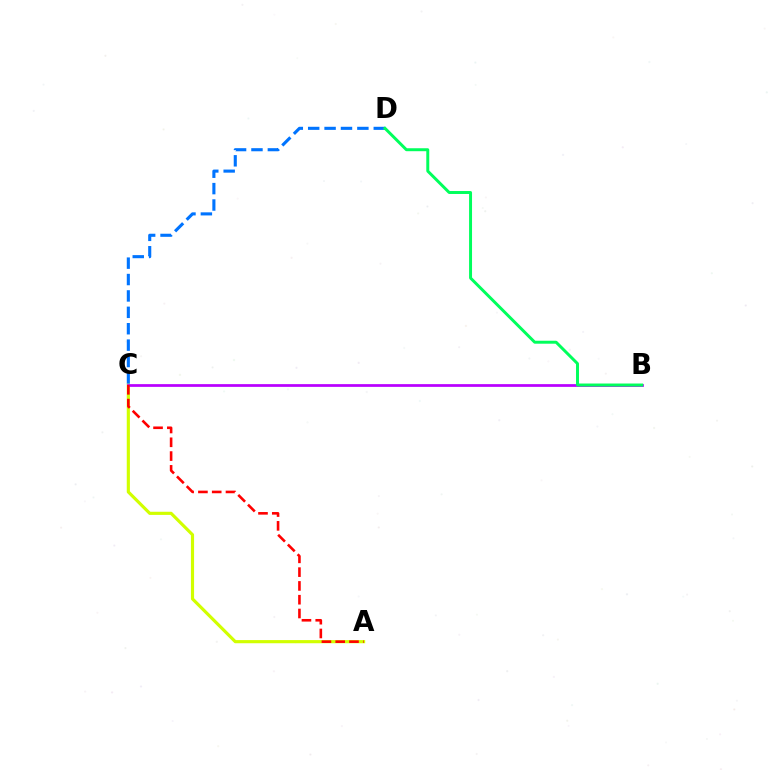{('A', 'C'): [{'color': '#d1ff00', 'line_style': 'solid', 'thickness': 2.27}, {'color': '#ff0000', 'line_style': 'dashed', 'thickness': 1.87}], ('B', 'C'): [{'color': '#b900ff', 'line_style': 'solid', 'thickness': 1.97}], ('C', 'D'): [{'color': '#0074ff', 'line_style': 'dashed', 'thickness': 2.23}], ('B', 'D'): [{'color': '#00ff5c', 'line_style': 'solid', 'thickness': 2.13}]}